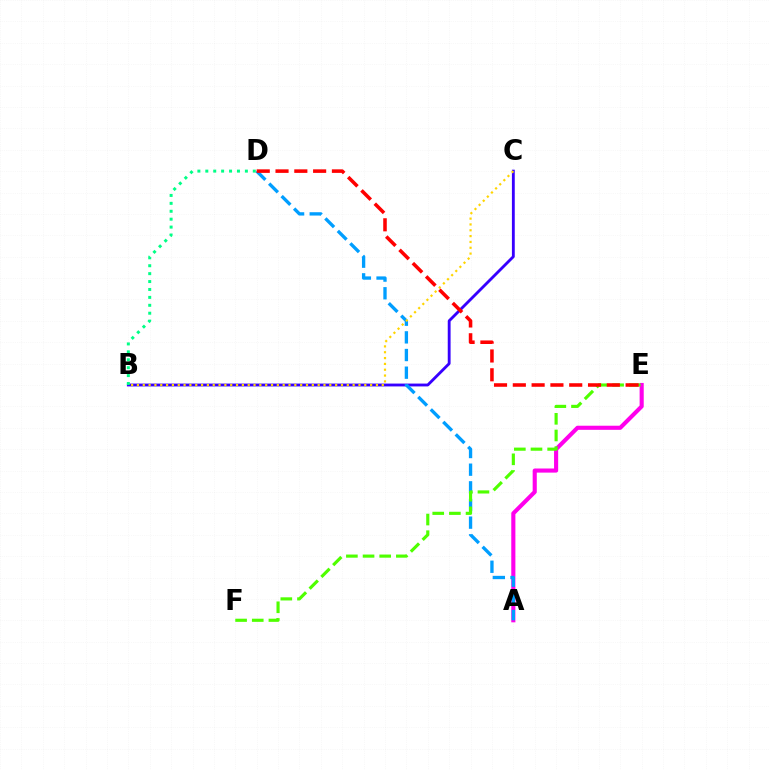{('B', 'C'): [{'color': '#3700ff', 'line_style': 'solid', 'thickness': 2.05}, {'color': '#ffd500', 'line_style': 'dotted', 'thickness': 1.58}], ('A', 'E'): [{'color': '#ff00ed', 'line_style': 'solid', 'thickness': 2.96}], ('B', 'D'): [{'color': '#00ff86', 'line_style': 'dotted', 'thickness': 2.15}], ('A', 'D'): [{'color': '#009eff', 'line_style': 'dashed', 'thickness': 2.4}], ('E', 'F'): [{'color': '#4fff00', 'line_style': 'dashed', 'thickness': 2.26}], ('D', 'E'): [{'color': '#ff0000', 'line_style': 'dashed', 'thickness': 2.55}]}